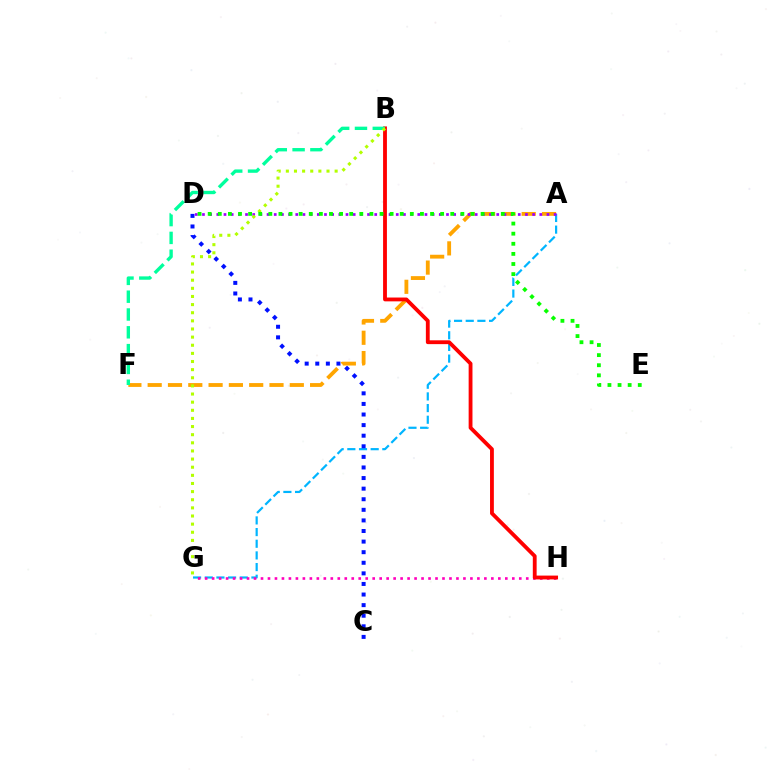{('A', 'G'): [{'color': '#00b5ff', 'line_style': 'dashed', 'thickness': 1.58}], ('C', 'D'): [{'color': '#0010ff', 'line_style': 'dotted', 'thickness': 2.88}], ('A', 'F'): [{'color': '#ffa500', 'line_style': 'dashed', 'thickness': 2.76}], ('G', 'H'): [{'color': '#ff00bd', 'line_style': 'dotted', 'thickness': 1.9}], ('A', 'D'): [{'color': '#9b00ff', 'line_style': 'dotted', 'thickness': 1.95}], ('B', 'H'): [{'color': '#ff0000', 'line_style': 'solid', 'thickness': 2.75}], ('B', 'F'): [{'color': '#00ff9d', 'line_style': 'dashed', 'thickness': 2.42}], ('B', 'G'): [{'color': '#b3ff00', 'line_style': 'dotted', 'thickness': 2.21}], ('D', 'E'): [{'color': '#08ff00', 'line_style': 'dotted', 'thickness': 2.75}]}